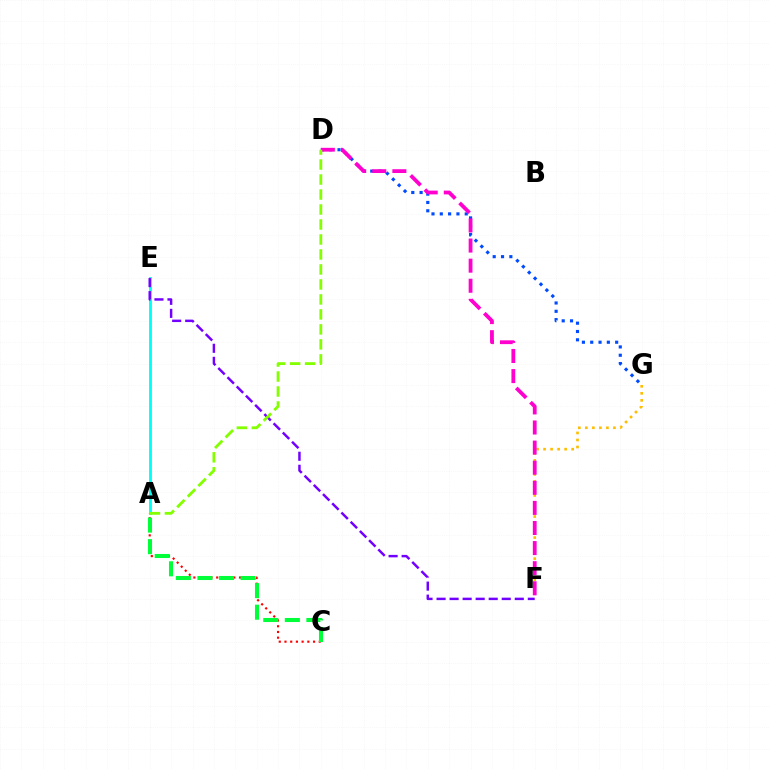{('A', 'C'): [{'color': '#ff0000', 'line_style': 'dotted', 'thickness': 1.55}, {'color': '#00ff39', 'line_style': 'dashed', 'thickness': 2.93}], ('D', 'G'): [{'color': '#004bff', 'line_style': 'dotted', 'thickness': 2.26}], ('F', 'G'): [{'color': '#ffbd00', 'line_style': 'dotted', 'thickness': 1.91}], ('D', 'F'): [{'color': '#ff00cf', 'line_style': 'dashed', 'thickness': 2.73}], ('A', 'E'): [{'color': '#00fff6', 'line_style': 'solid', 'thickness': 2.03}], ('E', 'F'): [{'color': '#7200ff', 'line_style': 'dashed', 'thickness': 1.77}], ('A', 'D'): [{'color': '#84ff00', 'line_style': 'dashed', 'thickness': 2.04}]}